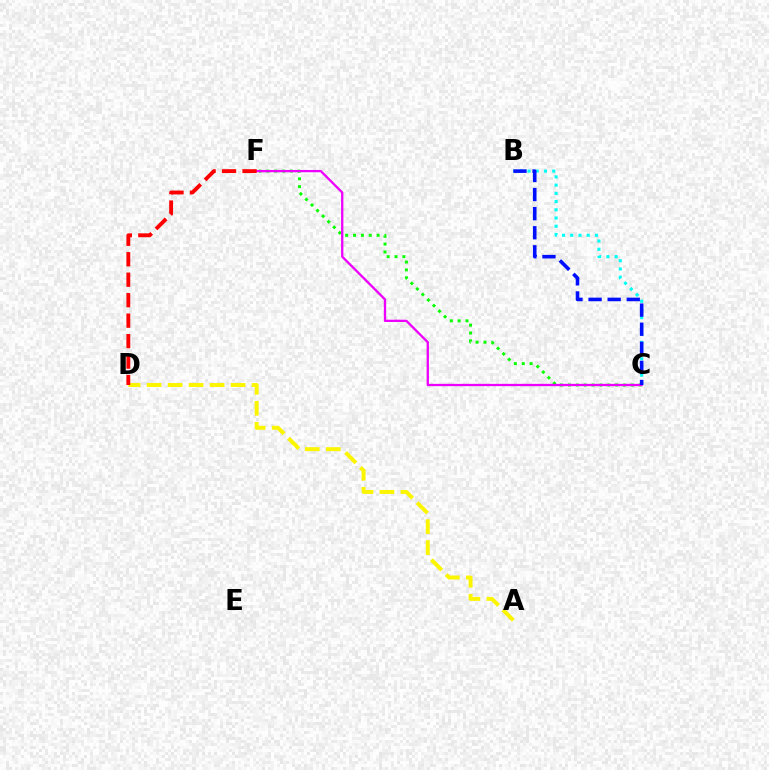{('B', 'C'): [{'color': '#00fff6', 'line_style': 'dotted', 'thickness': 2.23}, {'color': '#0010ff', 'line_style': 'dashed', 'thickness': 2.59}], ('C', 'F'): [{'color': '#08ff00', 'line_style': 'dotted', 'thickness': 2.14}, {'color': '#ee00ff', 'line_style': 'solid', 'thickness': 1.65}], ('A', 'D'): [{'color': '#fcf500', 'line_style': 'dashed', 'thickness': 2.85}], ('D', 'F'): [{'color': '#ff0000', 'line_style': 'dashed', 'thickness': 2.78}]}